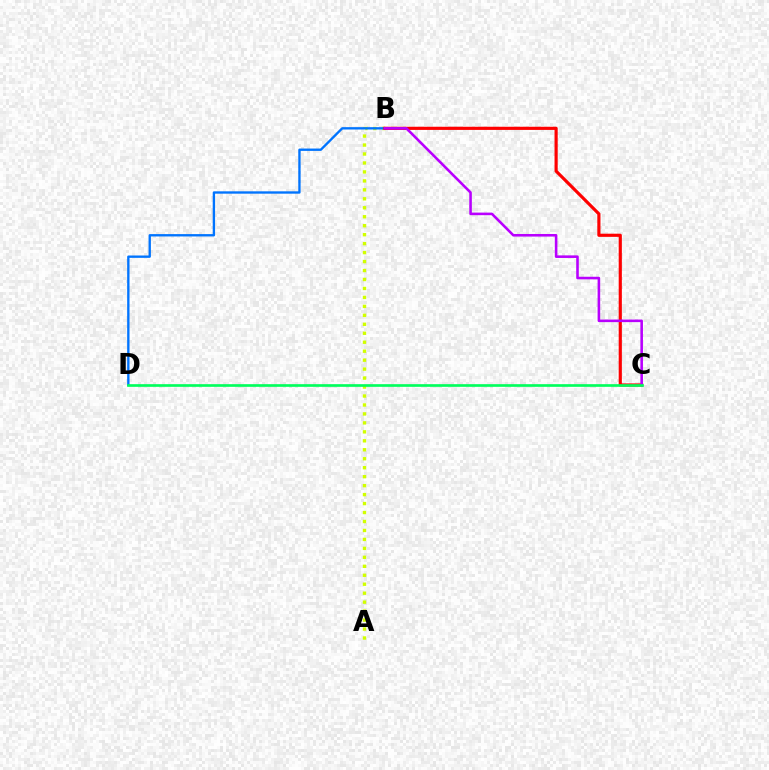{('A', 'B'): [{'color': '#d1ff00', 'line_style': 'dotted', 'thickness': 2.44}], ('B', 'D'): [{'color': '#0074ff', 'line_style': 'solid', 'thickness': 1.69}], ('B', 'C'): [{'color': '#ff0000', 'line_style': 'solid', 'thickness': 2.27}, {'color': '#b900ff', 'line_style': 'solid', 'thickness': 1.86}], ('C', 'D'): [{'color': '#00ff5c', 'line_style': 'solid', 'thickness': 1.92}]}